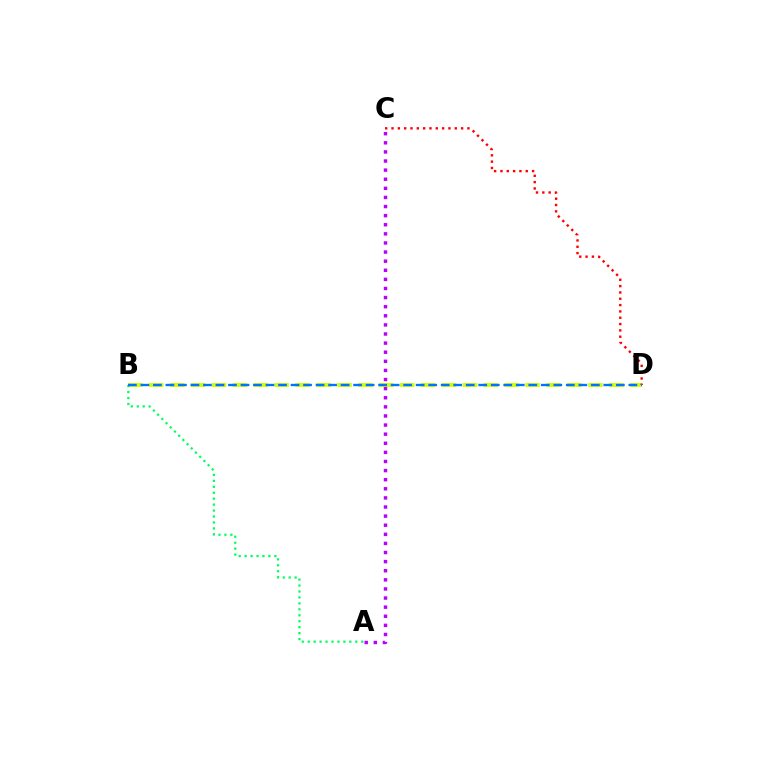{('B', 'D'): [{'color': '#d1ff00', 'line_style': 'dashed', 'thickness': 2.84}, {'color': '#0074ff', 'line_style': 'dashed', 'thickness': 1.7}], ('A', 'C'): [{'color': '#b900ff', 'line_style': 'dotted', 'thickness': 2.47}], ('C', 'D'): [{'color': '#ff0000', 'line_style': 'dotted', 'thickness': 1.72}], ('A', 'B'): [{'color': '#00ff5c', 'line_style': 'dotted', 'thickness': 1.62}]}